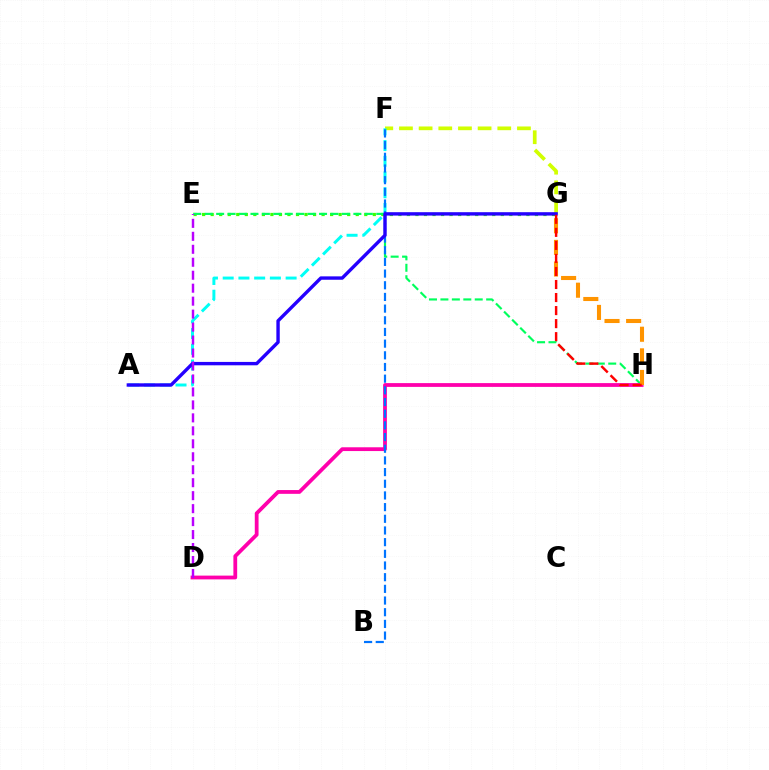{('F', 'G'): [{'color': '#d1ff00', 'line_style': 'dashed', 'thickness': 2.67}], ('E', 'G'): [{'color': '#3dff00', 'line_style': 'dotted', 'thickness': 2.32}], ('E', 'H'): [{'color': '#00ff5c', 'line_style': 'dashed', 'thickness': 1.55}], ('A', 'F'): [{'color': '#00fff6', 'line_style': 'dashed', 'thickness': 2.14}], ('D', 'H'): [{'color': '#ff00ac', 'line_style': 'solid', 'thickness': 2.72}], ('G', 'H'): [{'color': '#ff9400', 'line_style': 'dashed', 'thickness': 2.94}, {'color': '#ff0000', 'line_style': 'dashed', 'thickness': 1.77}], ('B', 'F'): [{'color': '#0074ff', 'line_style': 'dashed', 'thickness': 1.59}], ('A', 'G'): [{'color': '#2500ff', 'line_style': 'solid', 'thickness': 2.44}], ('D', 'E'): [{'color': '#b900ff', 'line_style': 'dashed', 'thickness': 1.76}]}